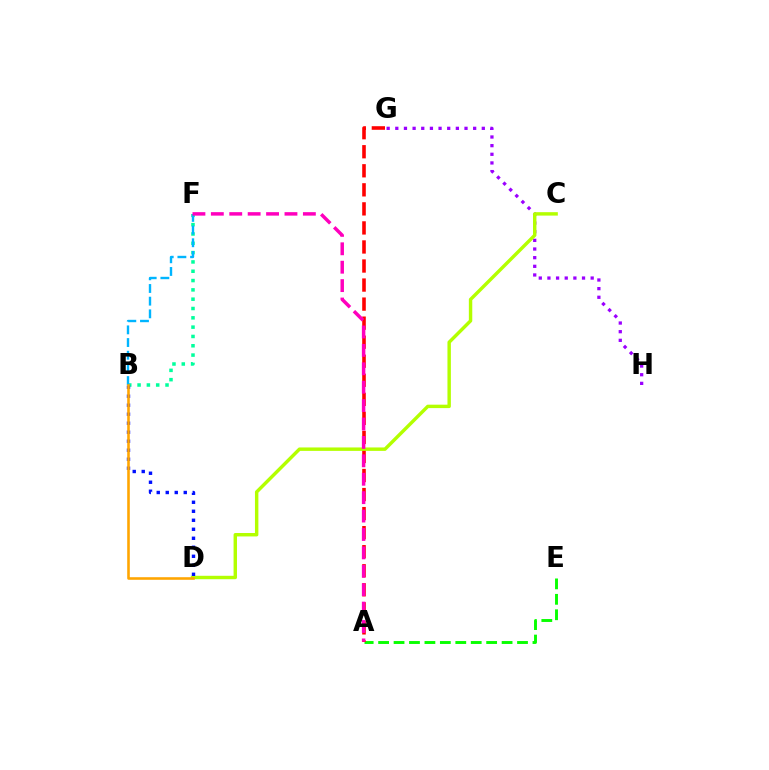{('A', 'E'): [{'color': '#08ff00', 'line_style': 'dashed', 'thickness': 2.1}], ('G', 'H'): [{'color': '#9b00ff', 'line_style': 'dotted', 'thickness': 2.35}], ('A', 'G'): [{'color': '#ff0000', 'line_style': 'dashed', 'thickness': 2.59}], ('B', 'F'): [{'color': '#00ff9d', 'line_style': 'dotted', 'thickness': 2.53}, {'color': '#00b5ff', 'line_style': 'dashed', 'thickness': 1.72}], ('C', 'D'): [{'color': '#b3ff00', 'line_style': 'solid', 'thickness': 2.47}], ('B', 'D'): [{'color': '#0010ff', 'line_style': 'dotted', 'thickness': 2.45}, {'color': '#ffa500', 'line_style': 'solid', 'thickness': 1.86}], ('A', 'F'): [{'color': '#ff00bd', 'line_style': 'dashed', 'thickness': 2.5}]}